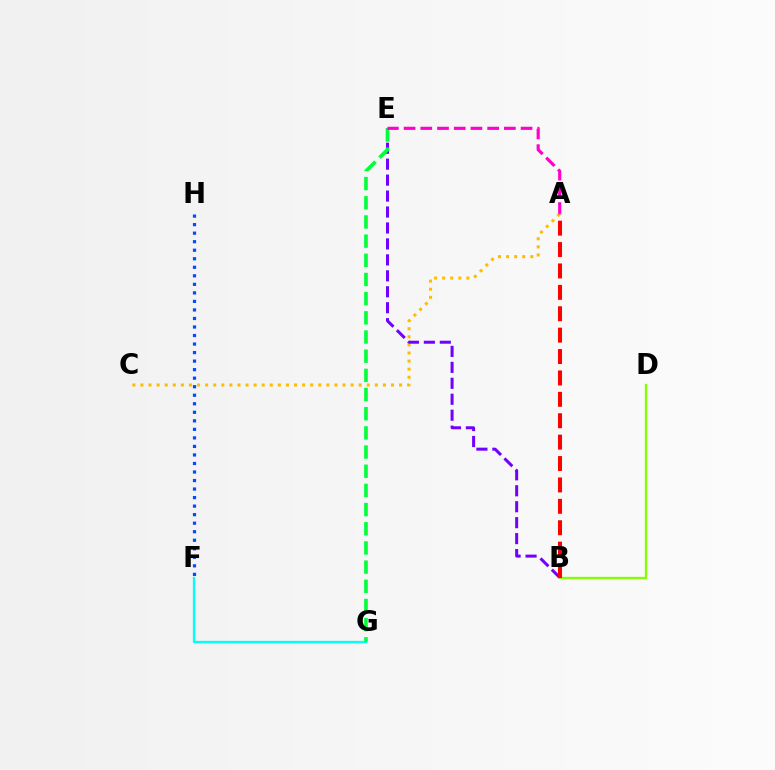{('A', 'C'): [{'color': '#ffbd00', 'line_style': 'dotted', 'thickness': 2.2}], ('B', 'D'): [{'color': '#84ff00', 'line_style': 'solid', 'thickness': 1.66}], ('F', 'G'): [{'color': '#00fff6', 'line_style': 'solid', 'thickness': 1.66}], ('B', 'E'): [{'color': '#7200ff', 'line_style': 'dashed', 'thickness': 2.17}], ('A', 'B'): [{'color': '#ff0000', 'line_style': 'dashed', 'thickness': 2.91}], ('E', 'G'): [{'color': '#00ff39', 'line_style': 'dashed', 'thickness': 2.61}], ('A', 'E'): [{'color': '#ff00cf', 'line_style': 'dashed', 'thickness': 2.27}], ('F', 'H'): [{'color': '#004bff', 'line_style': 'dotted', 'thickness': 2.32}]}